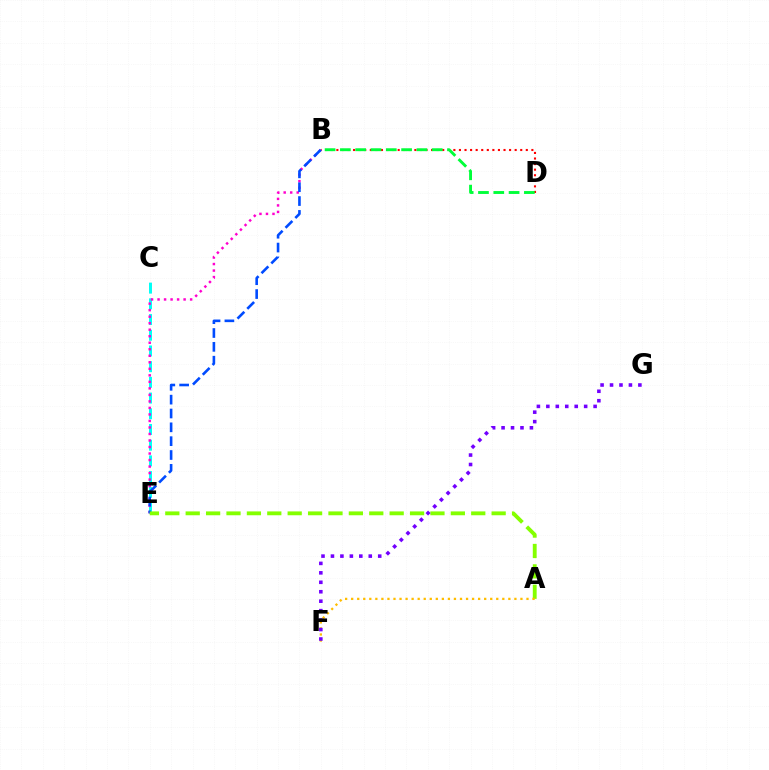{('B', 'D'): [{'color': '#ff0000', 'line_style': 'dotted', 'thickness': 1.51}, {'color': '#00ff39', 'line_style': 'dashed', 'thickness': 2.08}], ('C', 'E'): [{'color': '#00fff6', 'line_style': 'dashed', 'thickness': 2.13}], ('B', 'E'): [{'color': '#ff00cf', 'line_style': 'dotted', 'thickness': 1.77}, {'color': '#004bff', 'line_style': 'dashed', 'thickness': 1.88}], ('A', 'E'): [{'color': '#84ff00', 'line_style': 'dashed', 'thickness': 2.77}], ('A', 'F'): [{'color': '#ffbd00', 'line_style': 'dotted', 'thickness': 1.64}], ('F', 'G'): [{'color': '#7200ff', 'line_style': 'dotted', 'thickness': 2.57}]}